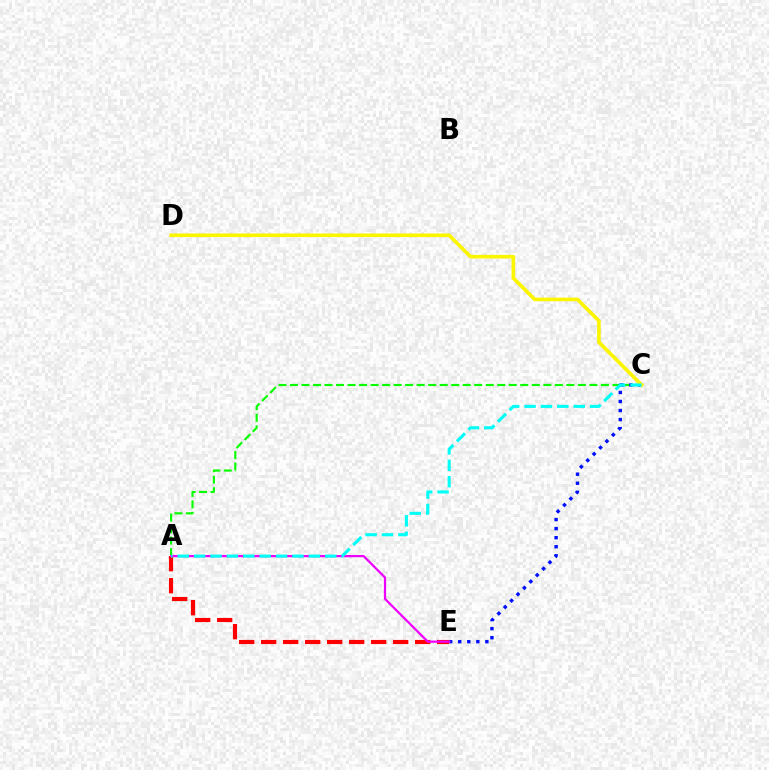{('A', 'C'): [{'color': '#08ff00', 'line_style': 'dashed', 'thickness': 1.56}, {'color': '#00fff6', 'line_style': 'dashed', 'thickness': 2.23}], ('A', 'E'): [{'color': '#ff0000', 'line_style': 'dashed', 'thickness': 2.99}, {'color': '#ee00ff', 'line_style': 'solid', 'thickness': 1.6}], ('C', 'E'): [{'color': '#0010ff', 'line_style': 'dotted', 'thickness': 2.46}], ('C', 'D'): [{'color': '#fcf500', 'line_style': 'solid', 'thickness': 2.6}]}